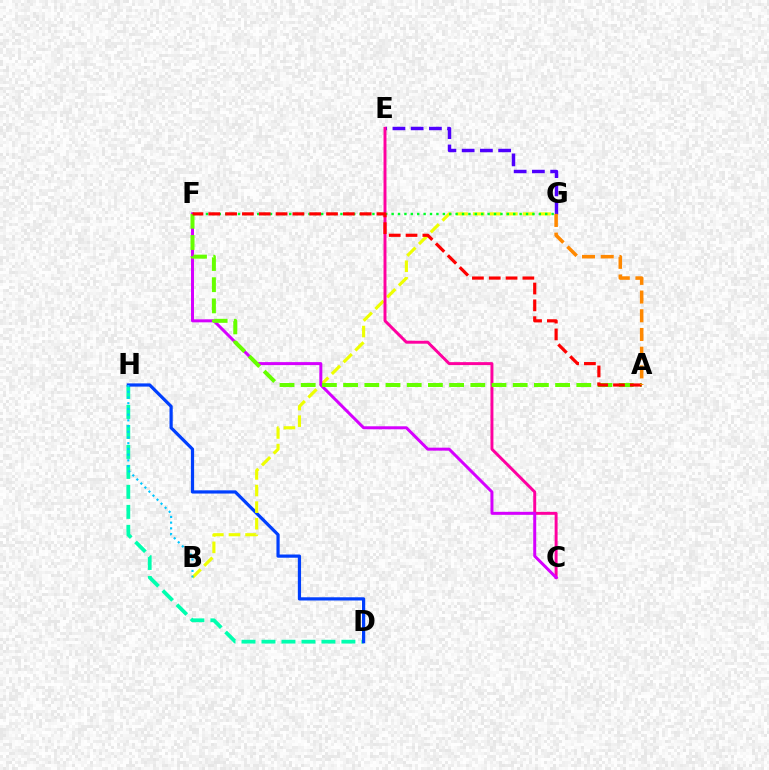{('D', 'H'): [{'color': '#00ffaf', 'line_style': 'dashed', 'thickness': 2.71}, {'color': '#003fff', 'line_style': 'solid', 'thickness': 2.31}], ('E', 'G'): [{'color': '#4f00ff', 'line_style': 'dashed', 'thickness': 2.48}], ('B', 'G'): [{'color': '#eeff00', 'line_style': 'dashed', 'thickness': 2.26}], ('C', 'E'): [{'color': '#ff00a0', 'line_style': 'solid', 'thickness': 2.12}], ('F', 'G'): [{'color': '#00ff27', 'line_style': 'dotted', 'thickness': 1.74}], ('C', 'F'): [{'color': '#d600ff', 'line_style': 'solid', 'thickness': 2.15}], ('A', 'F'): [{'color': '#66ff00', 'line_style': 'dashed', 'thickness': 2.88}, {'color': '#ff0000', 'line_style': 'dashed', 'thickness': 2.28}], ('B', 'H'): [{'color': '#00c7ff', 'line_style': 'dotted', 'thickness': 1.55}], ('A', 'G'): [{'color': '#ff8800', 'line_style': 'dashed', 'thickness': 2.54}]}